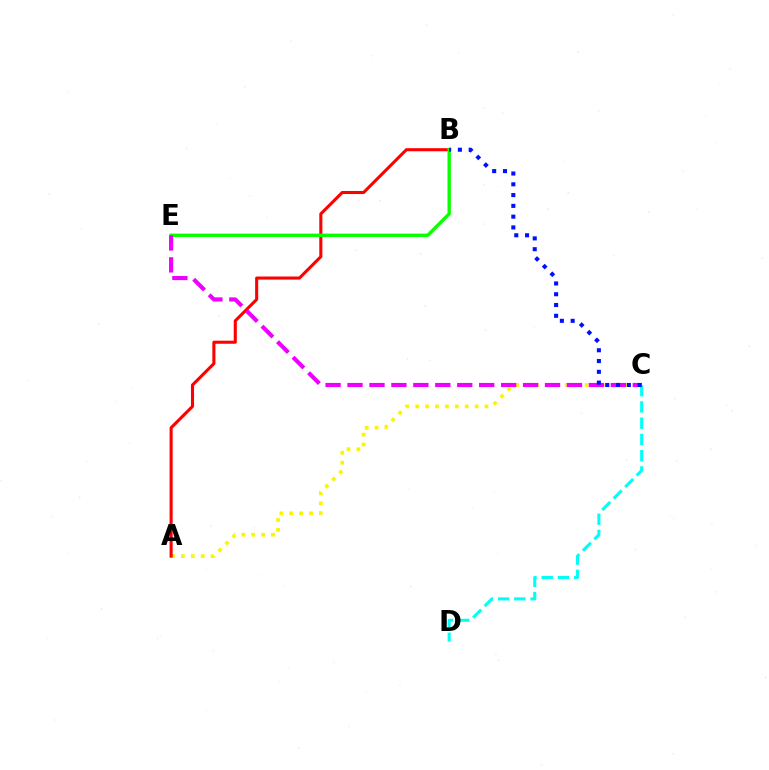{('A', 'C'): [{'color': '#fcf500', 'line_style': 'dotted', 'thickness': 2.69}], ('A', 'B'): [{'color': '#ff0000', 'line_style': 'solid', 'thickness': 2.22}], ('B', 'E'): [{'color': '#08ff00', 'line_style': 'solid', 'thickness': 2.42}], ('C', 'E'): [{'color': '#ee00ff', 'line_style': 'dashed', 'thickness': 2.98}], ('C', 'D'): [{'color': '#00fff6', 'line_style': 'dashed', 'thickness': 2.21}], ('B', 'C'): [{'color': '#0010ff', 'line_style': 'dotted', 'thickness': 2.93}]}